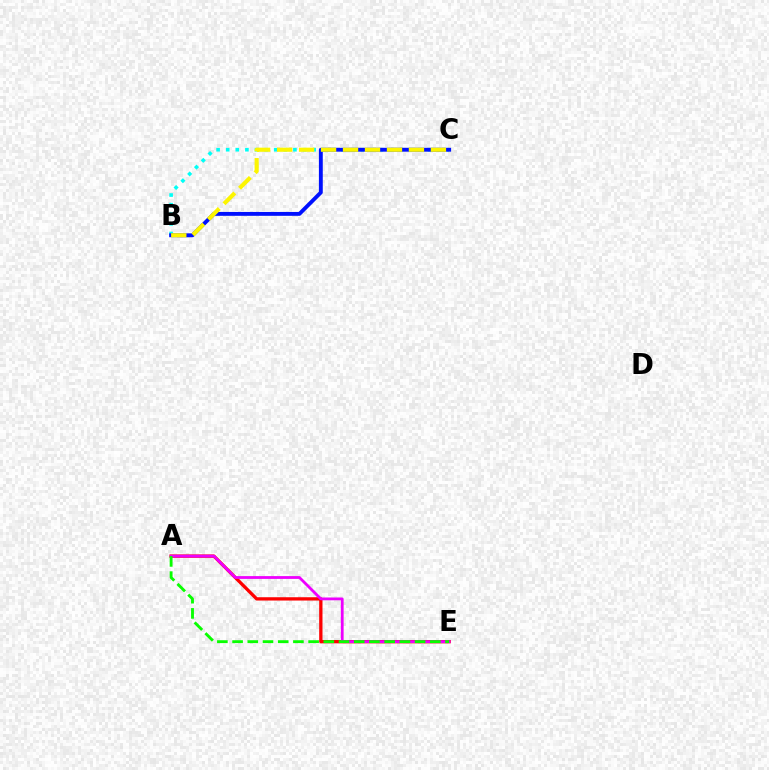{('A', 'E'): [{'color': '#ff0000', 'line_style': 'solid', 'thickness': 2.38}, {'color': '#ee00ff', 'line_style': 'solid', 'thickness': 2.01}, {'color': '#08ff00', 'line_style': 'dashed', 'thickness': 2.07}], ('B', 'C'): [{'color': '#00fff6', 'line_style': 'dotted', 'thickness': 2.61}, {'color': '#0010ff', 'line_style': 'solid', 'thickness': 2.79}, {'color': '#fcf500', 'line_style': 'dashed', 'thickness': 2.98}]}